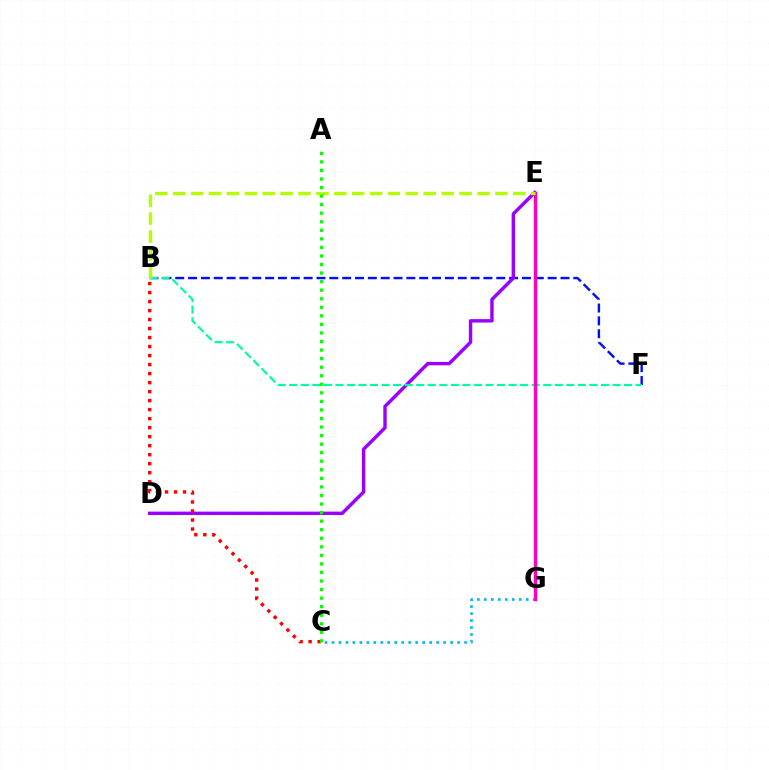{('B', 'F'): [{'color': '#0010ff', 'line_style': 'dashed', 'thickness': 1.74}, {'color': '#00ff9d', 'line_style': 'dashed', 'thickness': 1.57}], ('E', 'G'): [{'color': '#ffa500', 'line_style': 'solid', 'thickness': 2.26}, {'color': '#ff00bd', 'line_style': 'solid', 'thickness': 2.44}], ('D', 'E'): [{'color': '#9b00ff', 'line_style': 'solid', 'thickness': 2.46}], ('C', 'G'): [{'color': '#00b5ff', 'line_style': 'dotted', 'thickness': 1.9}], ('B', 'C'): [{'color': '#ff0000', 'line_style': 'dotted', 'thickness': 2.45}], ('B', 'E'): [{'color': '#b3ff00', 'line_style': 'dashed', 'thickness': 2.43}], ('A', 'C'): [{'color': '#08ff00', 'line_style': 'dotted', 'thickness': 2.32}]}